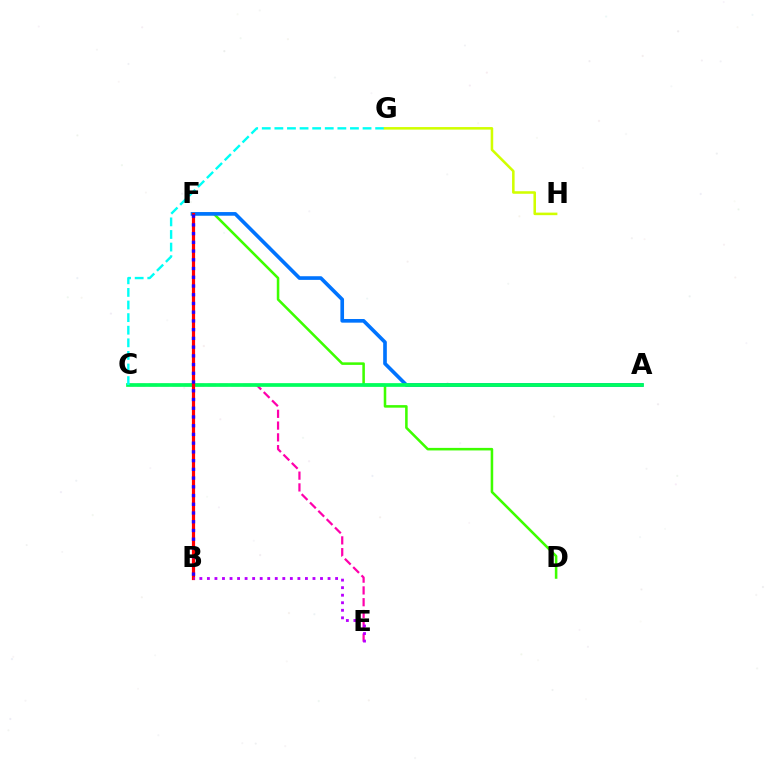{('D', 'F'): [{'color': '#3dff00', 'line_style': 'solid', 'thickness': 1.84}], ('A', 'F'): [{'color': '#0074ff', 'line_style': 'solid', 'thickness': 2.63}], ('C', 'E'): [{'color': '#ff00ac', 'line_style': 'dashed', 'thickness': 1.6}], ('B', 'F'): [{'color': '#ff9400', 'line_style': 'dotted', 'thickness': 1.83}, {'color': '#ff0000', 'line_style': 'solid', 'thickness': 2.3}, {'color': '#2500ff', 'line_style': 'dotted', 'thickness': 2.37}], ('A', 'C'): [{'color': '#00ff5c', 'line_style': 'solid', 'thickness': 2.67}], ('C', 'G'): [{'color': '#00fff6', 'line_style': 'dashed', 'thickness': 1.71}], ('G', 'H'): [{'color': '#d1ff00', 'line_style': 'solid', 'thickness': 1.84}], ('B', 'E'): [{'color': '#b900ff', 'line_style': 'dotted', 'thickness': 2.05}]}